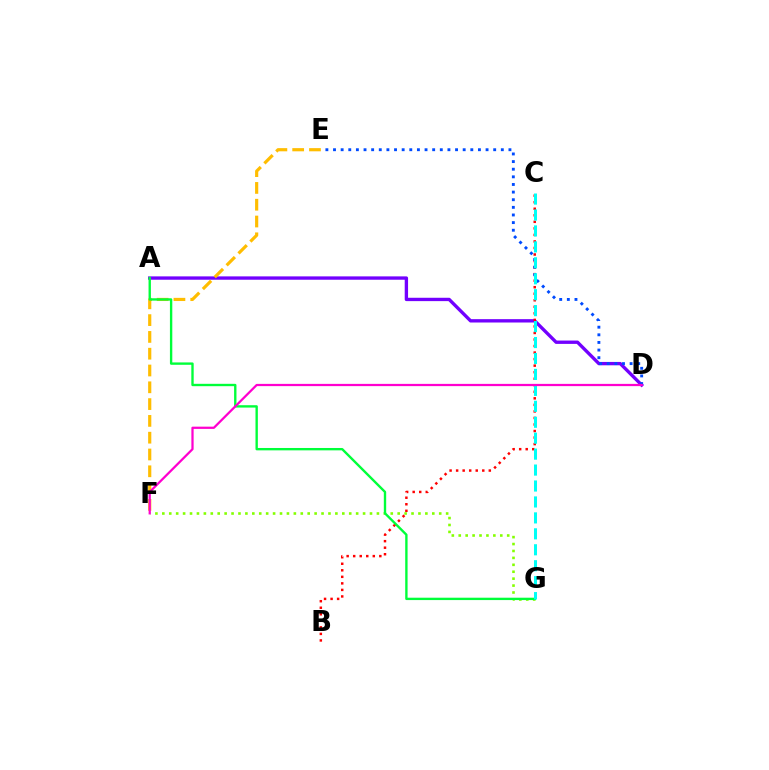{('A', 'D'): [{'color': '#7200ff', 'line_style': 'solid', 'thickness': 2.41}], ('E', 'F'): [{'color': '#ffbd00', 'line_style': 'dashed', 'thickness': 2.28}], ('B', 'C'): [{'color': '#ff0000', 'line_style': 'dotted', 'thickness': 1.78}], ('F', 'G'): [{'color': '#84ff00', 'line_style': 'dotted', 'thickness': 1.88}], ('D', 'E'): [{'color': '#004bff', 'line_style': 'dotted', 'thickness': 2.07}], ('A', 'G'): [{'color': '#00ff39', 'line_style': 'solid', 'thickness': 1.71}], ('C', 'G'): [{'color': '#00fff6', 'line_style': 'dashed', 'thickness': 2.17}], ('D', 'F'): [{'color': '#ff00cf', 'line_style': 'solid', 'thickness': 1.62}]}